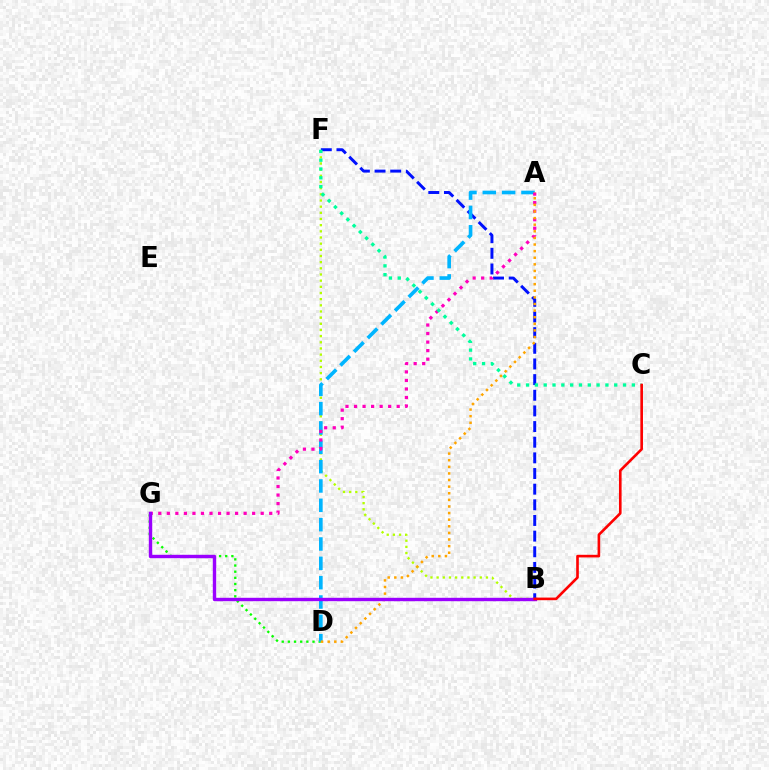{('B', 'F'): [{'color': '#b3ff00', 'line_style': 'dotted', 'thickness': 1.67}, {'color': '#0010ff', 'line_style': 'dashed', 'thickness': 2.13}], ('D', 'G'): [{'color': '#08ff00', 'line_style': 'dotted', 'thickness': 1.67}], ('A', 'D'): [{'color': '#00b5ff', 'line_style': 'dashed', 'thickness': 2.63}, {'color': '#ffa500', 'line_style': 'dotted', 'thickness': 1.8}], ('A', 'G'): [{'color': '#ff00bd', 'line_style': 'dotted', 'thickness': 2.32}], ('C', 'F'): [{'color': '#00ff9d', 'line_style': 'dotted', 'thickness': 2.4}], ('B', 'G'): [{'color': '#9b00ff', 'line_style': 'solid', 'thickness': 2.44}], ('B', 'C'): [{'color': '#ff0000', 'line_style': 'solid', 'thickness': 1.89}]}